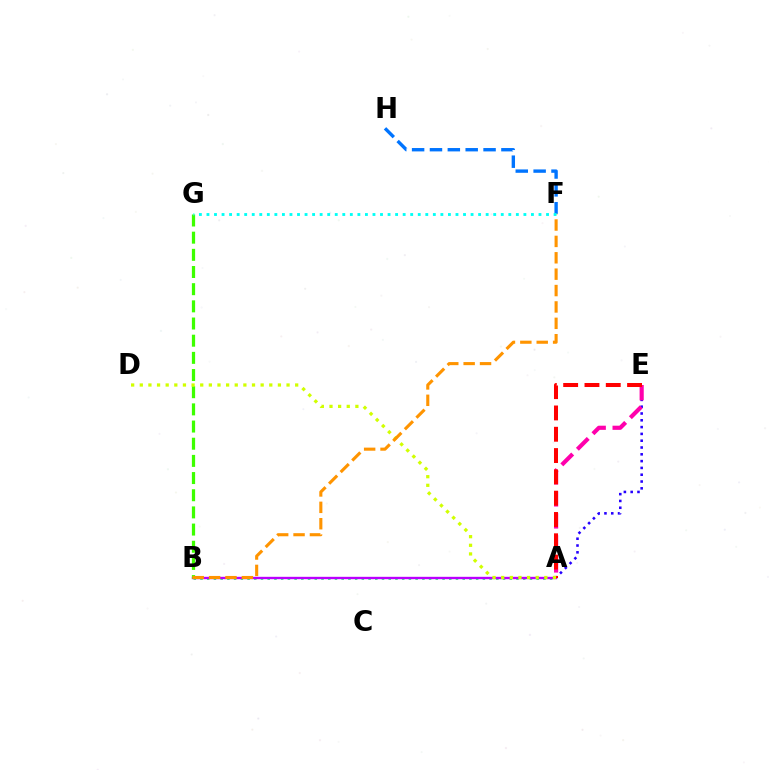{('A', 'B'): [{'color': '#00ff5c', 'line_style': 'dotted', 'thickness': 1.83}, {'color': '#b900ff', 'line_style': 'solid', 'thickness': 1.7}], ('A', 'E'): [{'color': '#2500ff', 'line_style': 'dotted', 'thickness': 1.85}, {'color': '#ff00ac', 'line_style': 'dashed', 'thickness': 2.99}, {'color': '#ff0000', 'line_style': 'dashed', 'thickness': 2.89}], ('F', 'H'): [{'color': '#0074ff', 'line_style': 'dashed', 'thickness': 2.43}], ('B', 'G'): [{'color': '#3dff00', 'line_style': 'dashed', 'thickness': 2.33}], ('A', 'D'): [{'color': '#d1ff00', 'line_style': 'dotted', 'thickness': 2.35}], ('B', 'F'): [{'color': '#ff9400', 'line_style': 'dashed', 'thickness': 2.23}], ('F', 'G'): [{'color': '#00fff6', 'line_style': 'dotted', 'thickness': 2.05}]}